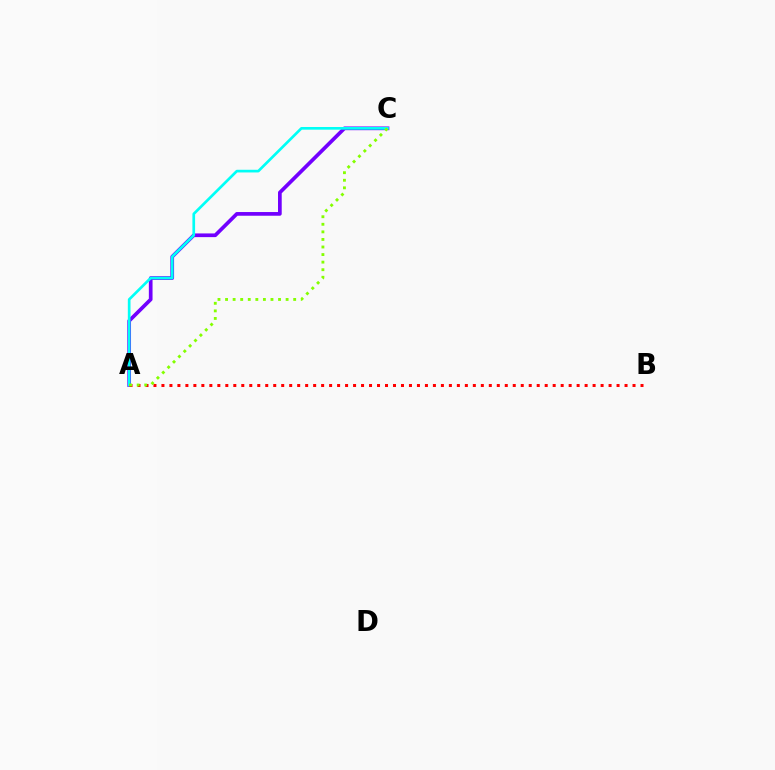{('A', 'C'): [{'color': '#7200ff', 'line_style': 'solid', 'thickness': 2.66}, {'color': '#00fff6', 'line_style': 'solid', 'thickness': 1.93}, {'color': '#84ff00', 'line_style': 'dotted', 'thickness': 2.06}], ('A', 'B'): [{'color': '#ff0000', 'line_style': 'dotted', 'thickness': 2.17}]}